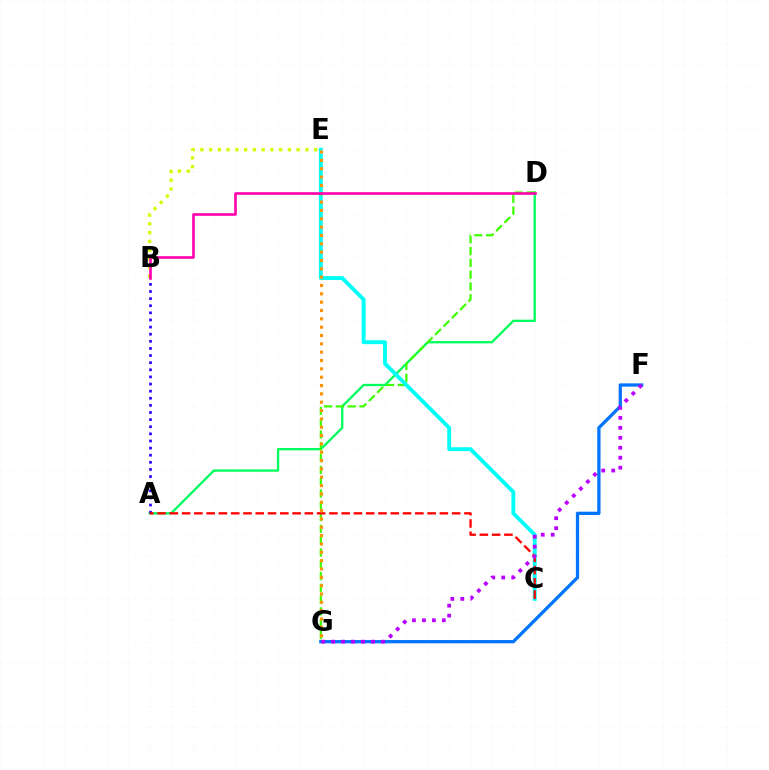{('A', 'D'): [{'color': '#00ff5c', 'line_style': 'solid', 'thickness': 1.67}], ('D', 'G'): [{'color': '#3dff00', 'line_style': 'dashed', 'thickness': 1.6}], ('F', 'G'): [{'color': '#0074ff', 'line_style': 'solid', 'thickness': 2.35}, {'color': '#b900ff', 'line_style': 'dotted', 'thickness': 2.71}], ('A', 'B'): [{'color': '#2500ff', 'line_style': 'dotted', 'thickness': 1.93}], ('C', 'E'): [{'color': '#00fff6', 'line_style': 'solid', 'thickness': 2.79}], ('A', 'C'): [{'color': '#ff0000', 'line_style': 'dashed', 'thickness': 1.67}], ('E', 'G'): [{'color': '#ff9400', 'line_style': 'dotted', 'thickness': 2.27}], ('B', 'E'): [{'color': '#d1ff00', 'line_style': 'dotted', 'thickness': 2.38}], ('B', 'D'): [{'color': '#ff00ac', 'line_style': 'solid', 'thickness': 1.88}]}